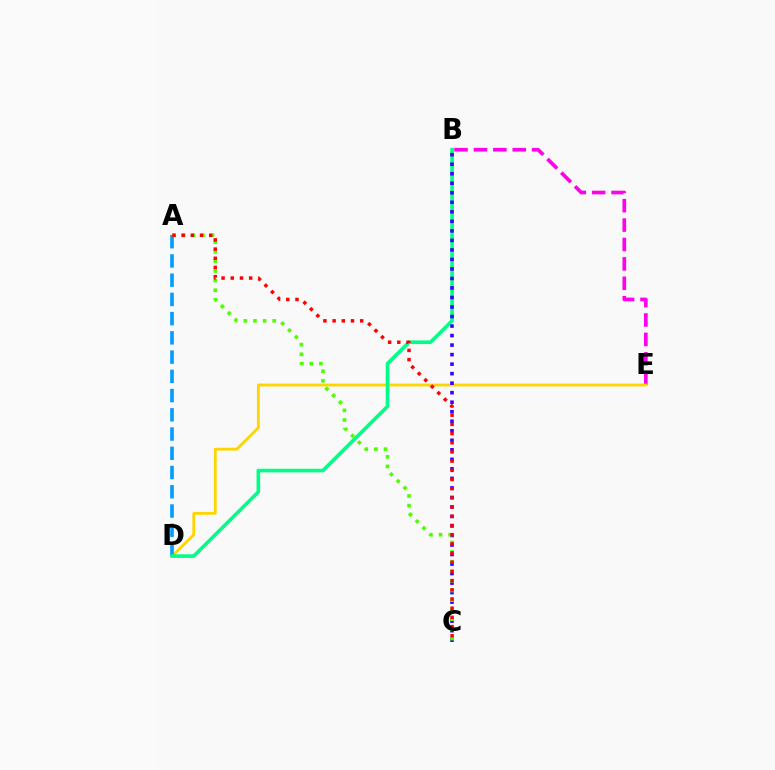{('B', 'E'): [{'color': '#ff00ed', 'line_style': 'dashed', 'thickness': 2.64}], ('D', 'E'): [{'color': '#ffd500', 'line_style': 'solid', 'thickness': 2.02}], ('A', 'D'): [{'color': '#009eff', 'line_style': 'dashed', 'thickness': 2.61}], ('B', 'D'): [{'color': '#00ff86', 'line_style': 'solid', 'thickness': 2.6}], ('B', 'C'): [{'color': '#3700ff', 'line_style': 'dotted', 'thickness': 2.59}], ('A', 'C'): [{'color': '#4fff00', 'line_style': 'dotted', 'thickness': 2.61}, {'color': '#ff0000', 'line_style': 'dotted', 'thickness': 2.5}]}